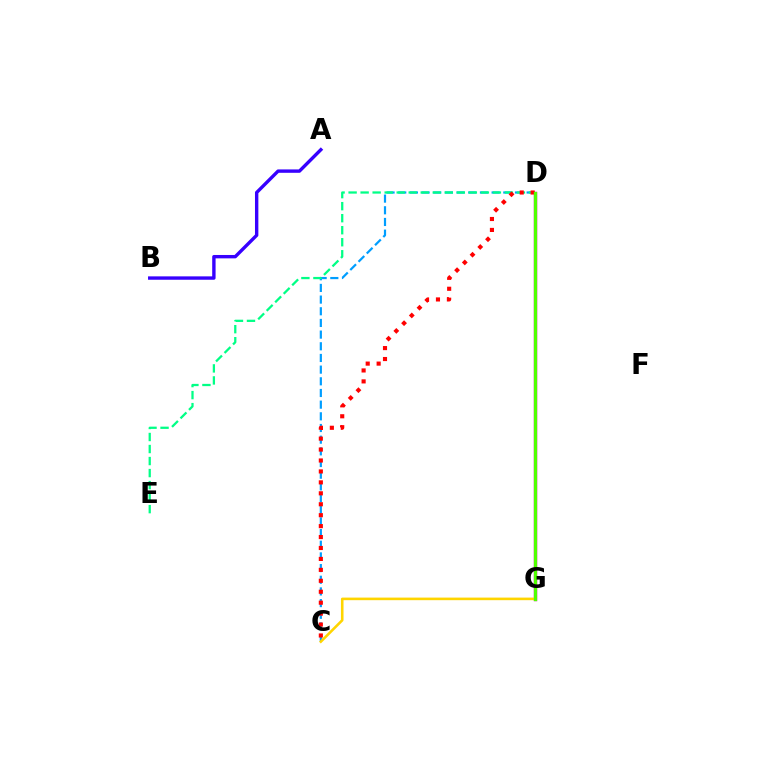{('C', 'D'): [{'color': '#009eff', 'line_style': 'dashed', 'thickness': 1.59}, {'color': '#ff0000', 'line_style': 'dotted', 'thickness': 2.97}], ('D', 'G'): [{'color': '#ff00ed', 'line_style': 'solid', 'thickness': 2.47}, {'color': '#4fff00', 'line_style': 'solid', 'thickness': 2.36}], ('D', 'E'): [{'color': '#00ff86', 'line_style': 'dashed', 'thickness': 1.63}], ('A', 'B'): [{'color': '#3700ff', 'line_style': 'solid', 'thickness': 2.44}], ('C', 'G'): [{'color': '#ffd500', 'line_style': 'solid', 'thickness': 1.86}]}